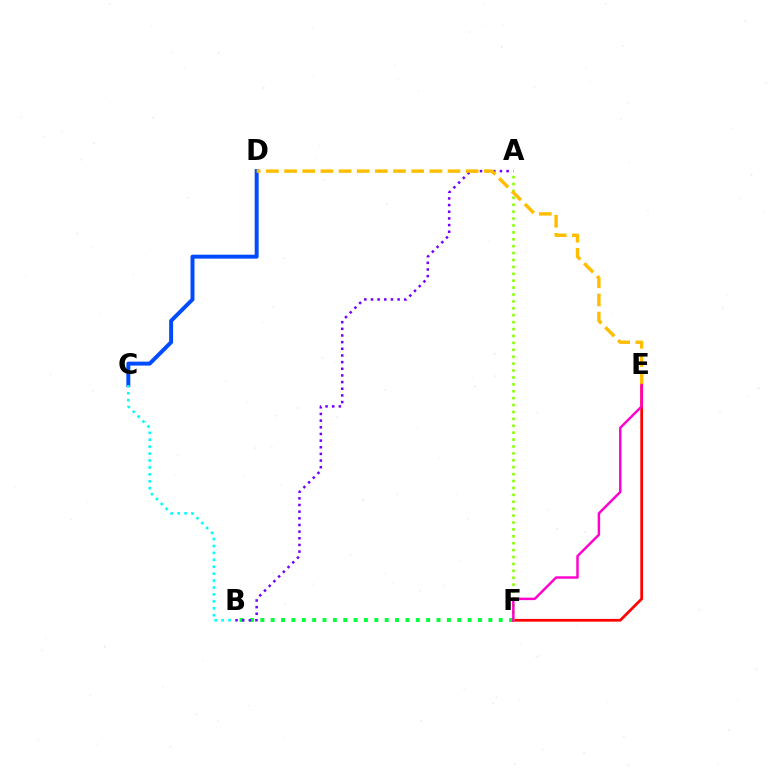{('B', 'F'): [{'color': '#00ff39', 'line_style': 'dotted', 'thickness': 2.82}], ('A', 'B'): [{'color': '#7200ff', 'line_style': 'dotted', 'thickness': 1.81}], ('C', 'D'): [{'color': '#004bff', 'line_style': 'solid', 'thickness': 2.84}], ('E', 'F'): [{'color': '#ff0000', 'line_style': 'solid', 'thickness': 1.97}, {'color': '#ff00cf', 'line_style': 'solid', 'thickness': 1.77}], ('A', 'F'): [{'color': '#84ff00', 'line_style': 'dotted', 'thickness': 1.88}], ('B', 'C'): [{'color': '#00fff6', 'line_style': 'dotted', 'thickness': 1.88}], ('D', 'E'): [{'color': '#ffbd00', 'line_style': 'dashed', 'thickness': 2.47}]}